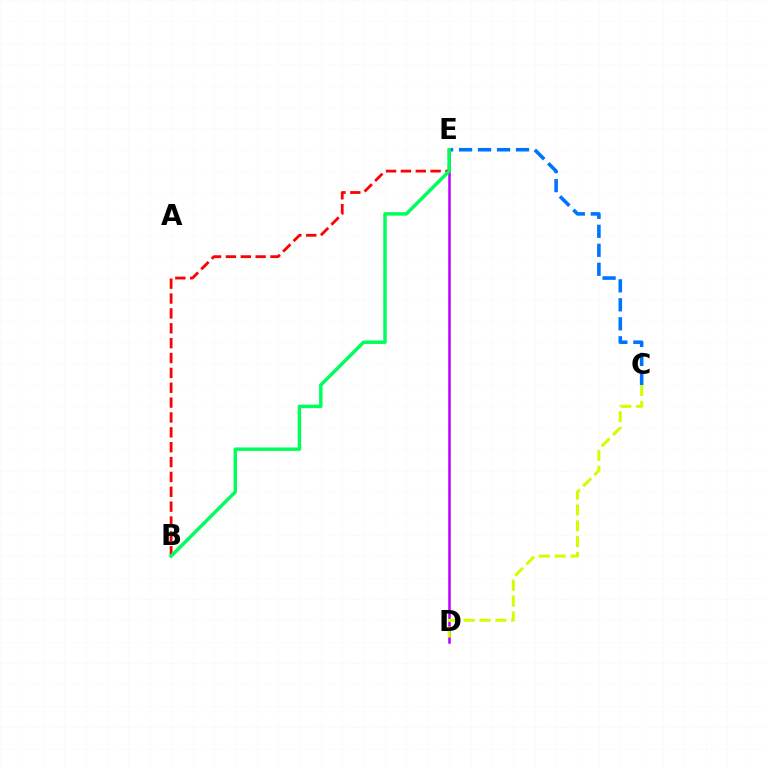{('C', 'E'): [{'color': '#0074ff', 'line_style': 'dashed', 'thickness': 2.58}], ('D', 'E'): [{'color': '#b900ff', 'line_style': 'solid', 'thickness': 1.81}], ('B', 'E'): [{'color': '#ff0000', 'line_style': 'dashed', 'thickness': 2.02}, {'color': '#00ff5c', 'line_style': 'solid', 'thickness': 2.5}], ('C', 'D'): [{'color': '#d1ff00', 'line_style': 'dashed', 'thickness': 2.15}]}